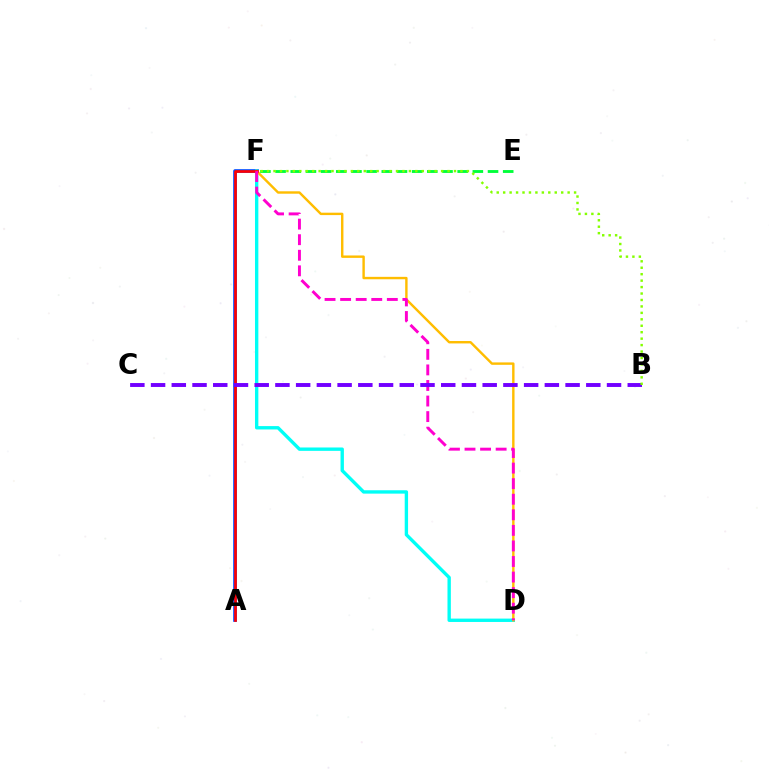{('A', 'F'): [{'color': '#004bff', 'line_style': 'solid', 'thickness': 2.62}, {'color': '#ff0000', 'line_style': 'solid', 'thickness': 1.92}], ('D', 'F'): [{'color': '#00fff6', 'line_style': 'solid', 'thickness': 2.42}, {'color': '#ffbd00', 'line_style': 'solid', 'thickness': 1.74}, {'color': '#ff00cf', 'line_style': 'dashed', 'thickness': 2.11}], ('E', 'F'): [{'color': '#00ff39', 'line_style': 'dashed', 'thickness': 2.06}], ('B', 'C'): [{'color': '#7200ff', 'line_style': 'dashed', 'thickness': 2.82}], ('B', 'F'): [{'color': '#84ff00', 'line_style': 'dotted', 'thickness': 1.75}]}